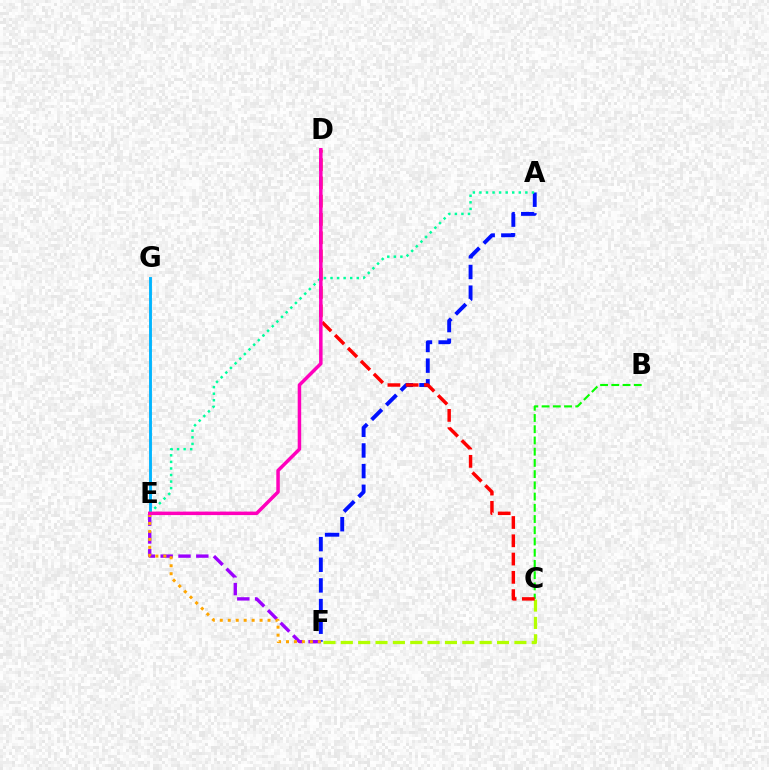{('B', 'C'): [{'color': '#08ff00', 'line_style': 'dashed', 'thickness': 1.53}], ('C', 'F'): [{'color': '#b3ff00', 'line_style': 'dashed', 'thickness': 2.36}], ('A', 'F'): [{'color': '#0010ff', 'line_style': 'dashed', 'thickness': 2.81}], ('E', 'F'): [{'color': '#9b00ff', 'line_style': 'dashed', 'thickness': 2.42}, {'color': '#ffa500', 'line_style': 'dotted', 'thickness': 2.16}], ('C', 'D'): [{'color': '#ff0000', 'line_style': 'dashed', 'thickness': 2.48}], ('E', 'G'): [{'color': '#00b5ff', 'line_style': 'solid', 'thickness': 2.08}], ('A', 'E'): [{'color': '#00ff9d', 'line_style': 'dotted', 'thickness': 1.78}], ('D', 'E'): [{'color': '#ff00bd', 'line_style': 'solid', 'thickness': 2.52}]}